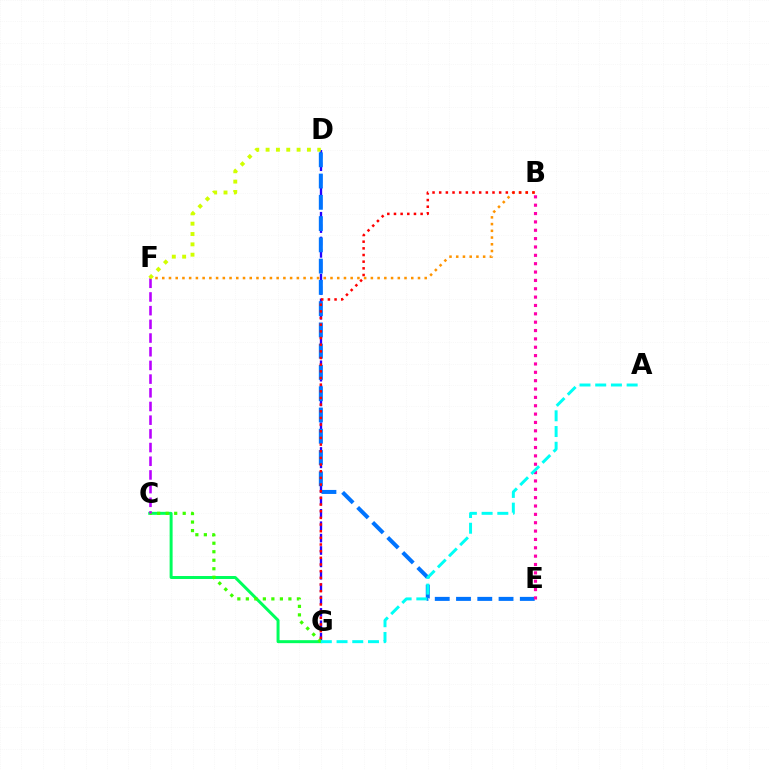{('D', 'G'): [{'color': '#2500ff', 'line_style': 'dashed', 'thickness': 1.68}], ('B', 'F'): [{'color': '#ff9400', 'line_style': 'dotted', 'thickness': 1.83}], ('C', 'G'): [{'color': '#00ff5c', 'line_style': 'solid', 'thickness': 2.15}, {'color': '#3dff00', 'line_style': 'dotted', 'thickness': 2.31}], ('D', 'E'): [{'color': '#0074ff', 'line_style': 'dashed', 'thickness': 2.89}], ('B', 'G'): [{'color': '#ff0000', 'line_style': 'dotted', 'thickness': 1.81}], ('B', 'E'): [{'color': '#ff00ac', 'line_style': 'dotted', 'thickness': 2.27}], ('C', 'F'): [{'color': '#b900ff', 'line_style': 'dashed', 'thickness': 1.86}], ('D', 'F'): [{'color': '#d1ff00', 'line_style': 'dotted', 'thickness': 2.81}], ('A', 'G'): [{'color': '#00fff6', 'line_style': 'dashed', 'thickness': 2.14}]}